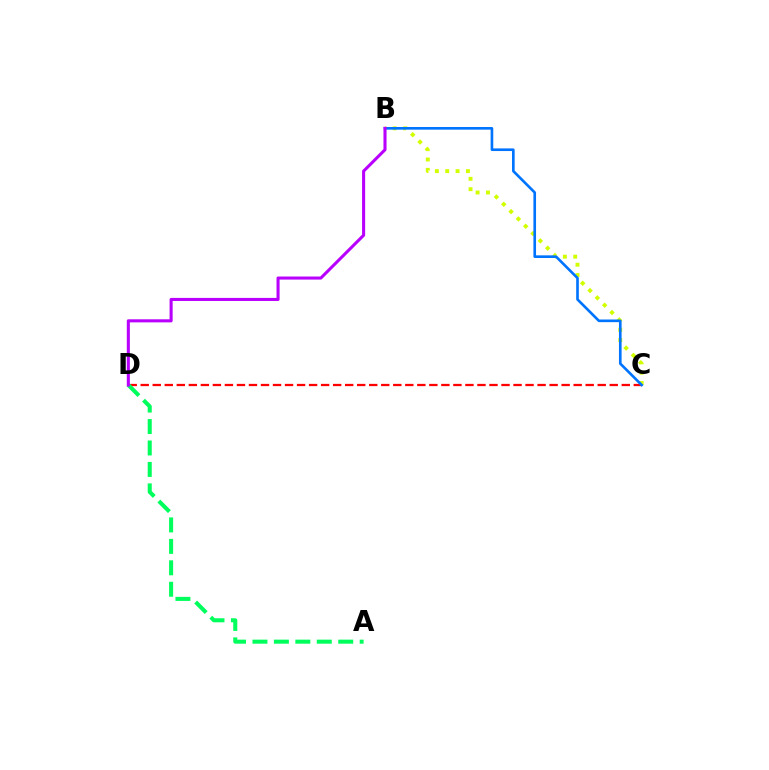{('B', 'C'): [{'color': '#d1ff00', 'line_style': 'dotted', 'thickness': 2.81}, {'color': '#0074ff', 'line_style': 'solid', 'thickness': 1.9}], ('C', 'D'): [{'color': '#ff0000', 'line_style': 'dashed', 'thickness': 1.63}], ('A', 'D'): [{'color': '#00ff5c', 'line_style': 'dashed', 'thickness': 2.91}], ('B', 'D'): [{'color': '#b900ff', 'line_style': 'solid', 'thickness': 2.21}]}